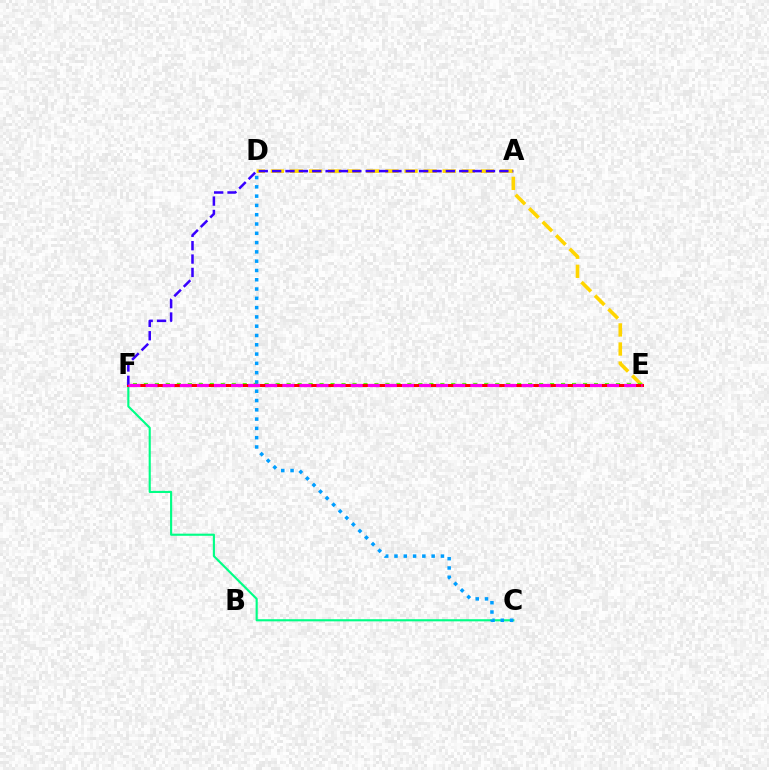{('D', 'E'): [{'color': '#ffd500', 'line_style': 'dashed', 'thickness': 2.59}], ('C', 'F'): [{'color': '#00ff86', 'line_style': 'solid', 'thickness': 1.54}], ('E', 'F'): [{'color': '#4fff00', 'line_style': 'dotted', 'thickness': 2.98}, {'color': '#ff0000', 'line_style': 'solid', 'thickness': 2.16}, {'color': '#ff00ed', 'line_style': 'dashed', 'thickness': 2.32}], ('C', 'D'): [{'color': '#009eff', 'line_style': 'dotted', 'thickness': 2.52}], ('A', 'F'): [{'color': '#3700ff', 'line_style': 'dashed', 'thickness': 1.82}]}